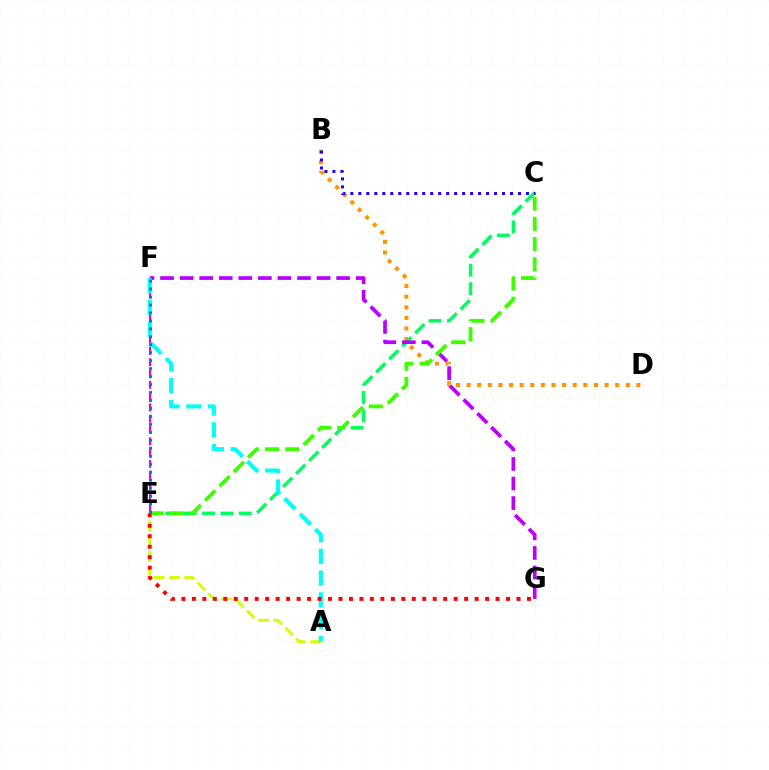{('B', 'D'): [{'color': '#ff9400', 'line_style': 'dotted', 'thickness': 2.88}], ('A', 'E'): [{'color': '#d1ff00', 'line_style': 'dashed', 'thickness': 2.07}], ('C', 'E'): [{'color': '#00ff5c', 'line_style': 'dashed', 'thickness': 2.5}, {'color': '#3dff00', 'line_style': 'dashed', 'thickness': 2.75}], ('E', 'F'): [{'color': '#ff00ac', 'line_style': 'dashed', 'thickness': 1.53}, {'color': '#0074ff', 'line_style': 'dotted', 'thickness': 2.16}], ('F', 'G'): [{'color': '#b900ff', 'line_style': 'dashed', 'thickness': 2.66}], ('B', 'C'): [{'color': '#2500ff', 'line_style': 'dotted', 'thickness': 2.17}], ('A', 'F'): [{'color': '#00fff6', 'line_style': 'dashed', 'thickness': 2.96}], ('E', 'G'): [{'color': '#ff0000', 'line_style': 'dotted', 'thickness': 2.85}]}